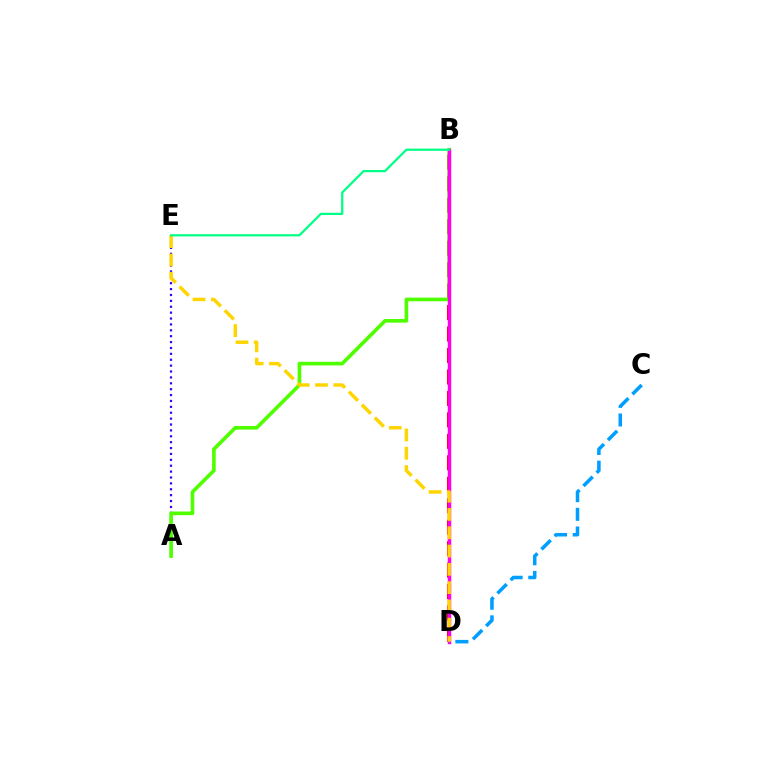{('A', 'E'): [{'color': '#3700ff', 'line_style': 'dotted', 'thickness': 1.6}], ('B', 'D'): [{'color': '#ff0000', 'line_style': 'dashed', 'thickness': 2.92}, {'color': '#ff00ed', 'line_style': 'solid', 'thickness': 2.47}], ('A', 'B'): [{'color': '#4fff00', 'line_style': 'solid', 'thickness': 2.62}], ('C', 'D'): [{'color': '#009eff', 'line_style': 'dashed', 'thickness': 2.54}], ('D', 'E'): [{'color': '#ffd500', 'line_style': 'dashed', 'thickness': 2.49}], ('B', 'E'): [{'color': '#00ff86', 'line_style': 'solid', 'thickness': 1.62}]}